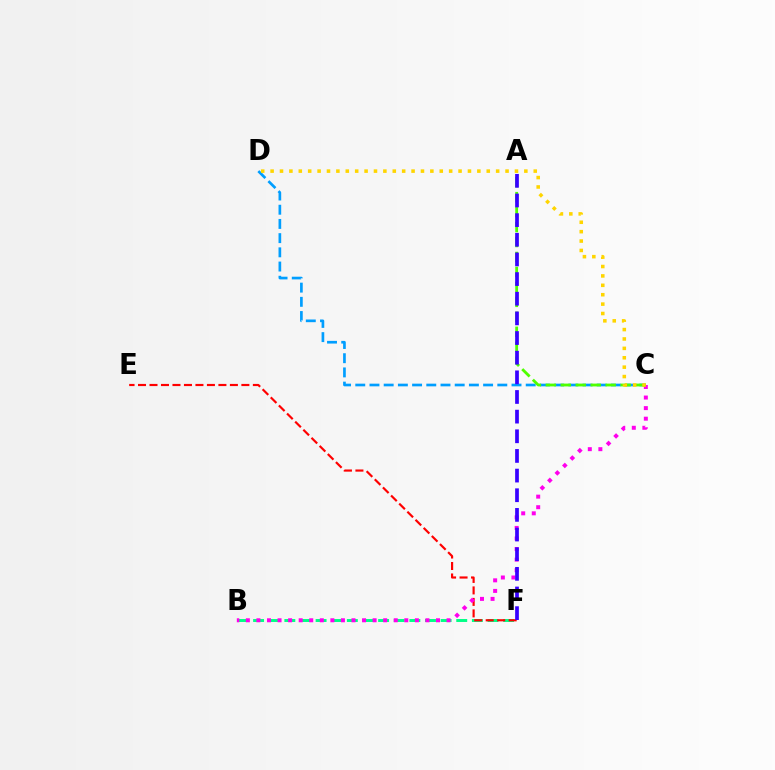{('B', 'F'): [{'color': '#00ff86', 'line_style': 'dashed', 'thickness': 2.12}], ('E', 'F'): [{'color': '#ff0000', 'line_style': 'dashed', 'thickness': 1.56}], ('B', 'C'): [{'color': '#ff00ed', 'line_style': 'dotted', 'thickness': 2.87}], ('C', 'D'): [{'color': '#009eff', 'line_style': 'dashed', 'thickness': 1.93}, {'color': '#ffd500', 'line_style': 'dotted', 'thickness': 2.55}], ('A', 'C'): [{'color': '#4fff00', 'line_style': 'dashed', 'thickness': 2.03}], ('A', 'F'): [{'color': '#3700ff', 'line_style': 'dashed', 'thickness': 2.67}]}